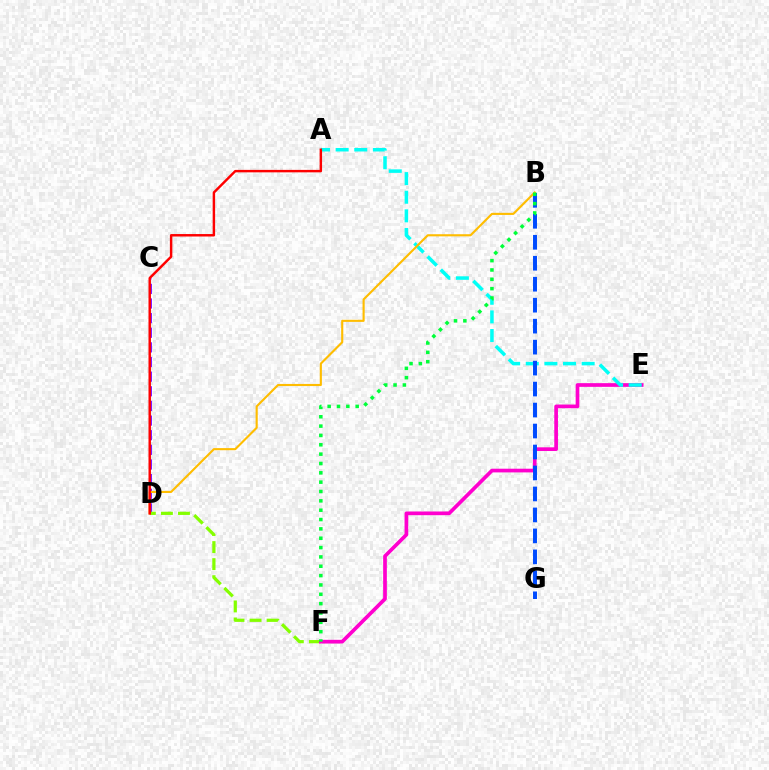{('C', 'D'): [{'color': '#7200ff', 'line_style': 'dashed', 'thickness': 1.99}], ('D', 'F'): [{'color': '#84ff00', 'line_style': 'dashed', 'thickness': 2.32}], ('E', 'F'): [{'color': '#ff00cf', 'line_style': 'solid', 'thickness': 2.66}], ('A', 'E'): [{'color': '#00fff6', 'line_style': 'dashed', 'thickness': 2.53}], ('B', 'D'): [{'color': '#ffbd00', 'line_style': 'solid', 'thickness': 1.53}], ('A', 'D'): [{'color': '#ff0000', 'line_style': 'solid', 'thickness': 1.76}], ('B', 'G'): [{'color': '#004bff', 'line_style': 'dashed', 'thickness': 2.85}], ('B', 'F'): [{'color': '#00ff39', 'line_style': 'dotted', 'thickness': 2.54}]}